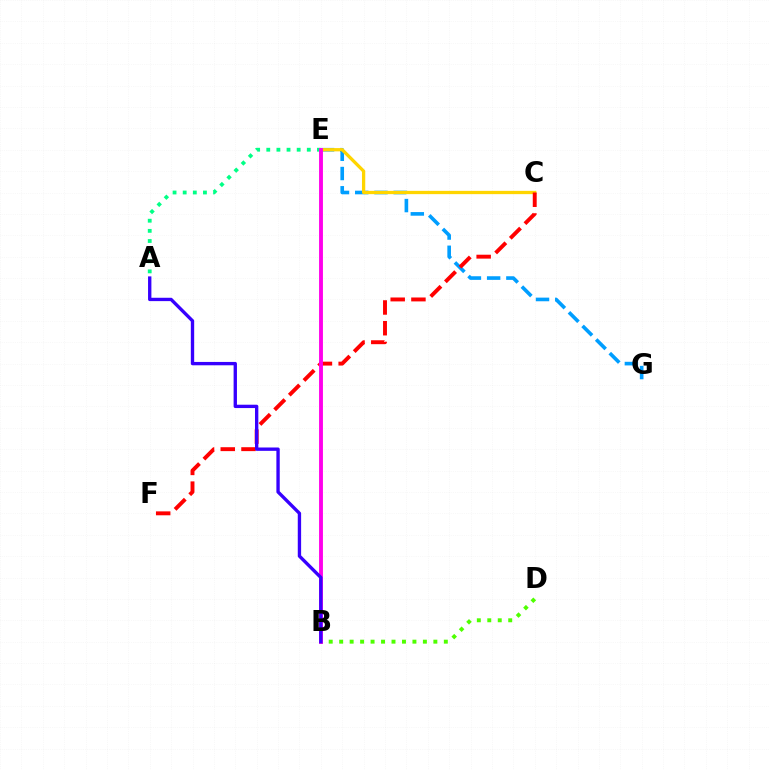{('E', 'G'): [{'color': '#009eff', 'line_style': 'dashed', 'thickness': 2.61}], ('C', 'E'): [{'color': '#ffd500', 'line_style': 'solid', 'thickness': 2.36}], ('A', 'E'): [{'color': '#00ff86', 'line_style': 'dotted', 'thickness': 2.75}], ('C', 'F'): [{'color': '#ff0000', 'line_style': 'dashed', 'thickness': 2.82}], ('B', 'D'): [{'color': '#4fff00', 'line_style': 'dotted', 'thickness': 2.84}], ('B', 'E'): [{'color': '#ff00ed', 'line_style': 'solid', 'thickness': 2.79}], ('A', 'B'): [{'color': '#3700ff', 'line_style': 'solid', 'thickness': 2.41}]}